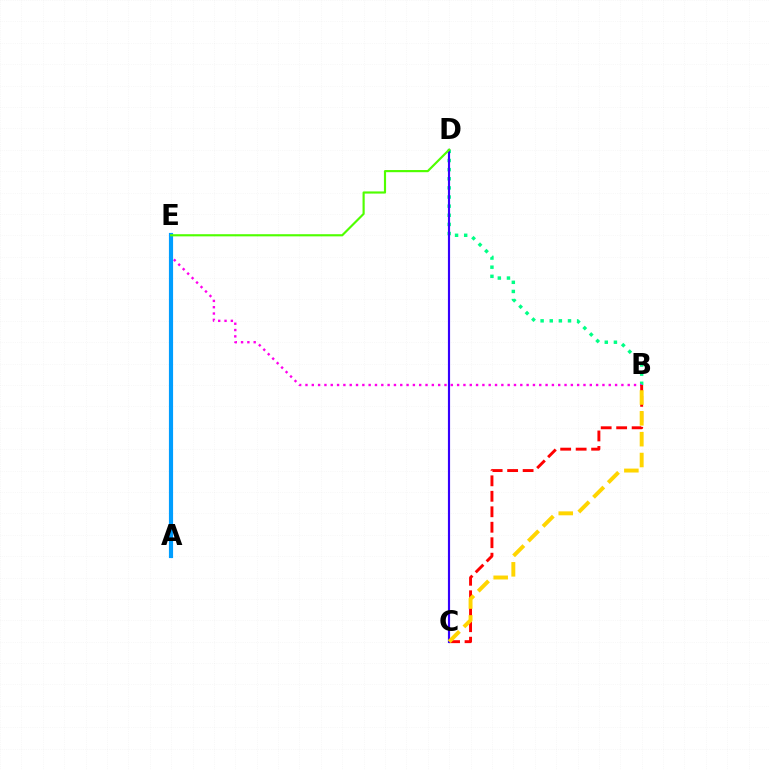{('B', 'D'): [{'color': '#00ff86', 'line_style': 'dotted', 'thickness': 2.48}], ('B', 'E'): [{'color': '#ff00ed', 'line_style': 'dotted', 'thickness': 1.72}], ('B', 'C'): [{'color': '#ff0000', 'line_style': 'dashed', 'thickness': 2.1}, {'color': '#ffd500', 'line_style': 'dashed', 'thickness': 2.83}], ('A', 'E'): [{'color': '#009eff', 'line_style': 'solid', 'thickness': 2.99}], ('C', 'D'): [{'color': '#3700ff', 'line_style': 'solid', 'thickness': 1.55}], ('D', 'E'): [{'color': '#4fff00', 'line_style': 'solid', 'thickness': 1.55}]}